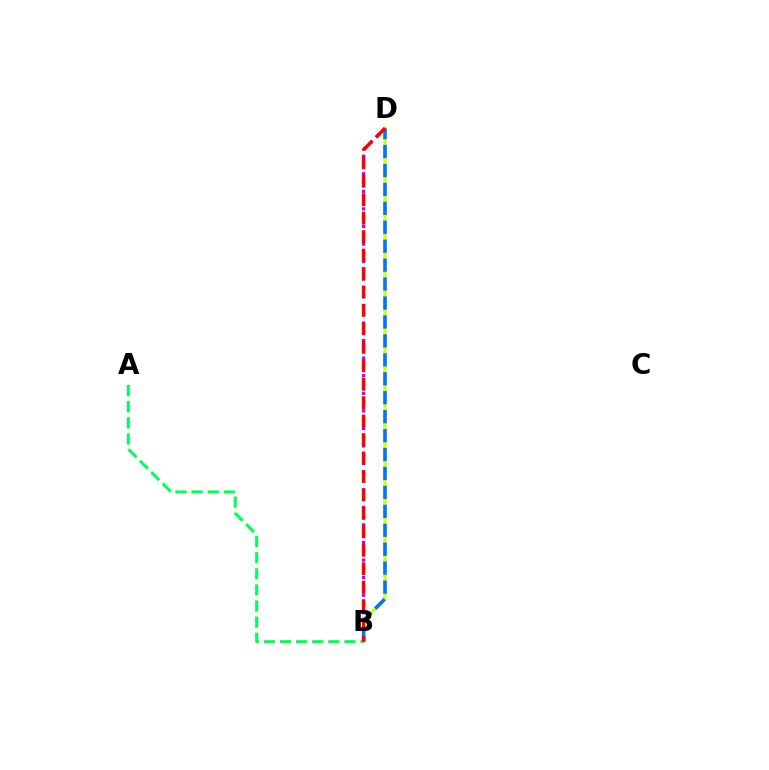{('B', 'D'): [{'color': '#d1ff00', 'line_style': 'solid', 'thickness': 2.35}, {'color': '#b900ff', 'line_style': 'dotted', 'thickness': 2.39}, {'color': '#0074ff', 'line_style': 'dashed', 'thickness': 2.57}, {'color': '#ff0000', 'line_style': 'dashed', 'thickness': 2.51}], ('A', 'B'): [{'color': '#00ff5c', 'line_style': 'dashed', 'thickness': 2.19}]}